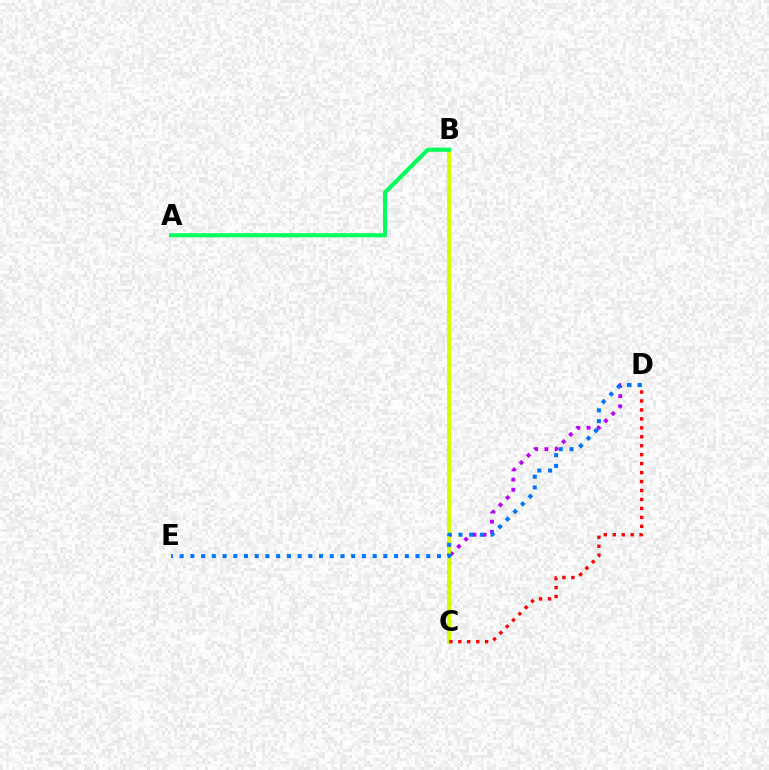{('C', 'D'): [{'color': '#b900ff', 'line_style': 'dotted', 'thickness': 2.77}, {'color': '#ff0000', 'line_style': 'dotted', 'thickness': 2.43}], ('B', 'C'): [{'color': '#d1ff00', 'line_style': 'solid', 'thickness': 2.79}], ('D', 'E'): [{'color': '#0074ff', 'line_style': 'dotted', 'thickness': 2.91}], ('A', 'B'): [{'color': '#00ff5c', 'line_style': 'solid', 'thickness': 2.96}]}